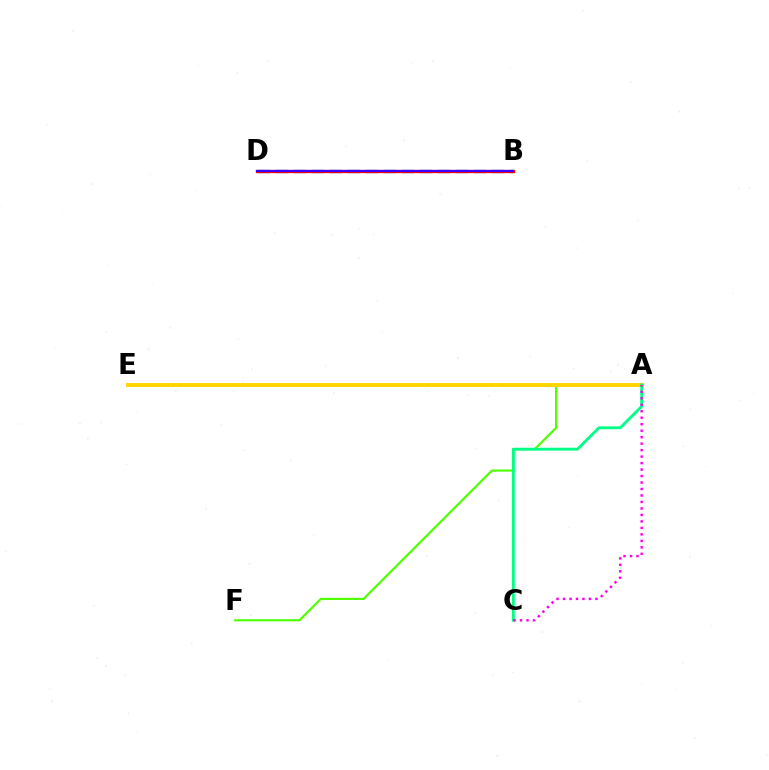{('B', 'D'): [{'color': '#009eff', 'line_style': 'dashed', 'thickness': 2.45}, {'color': '#ff0000', 'line_style': 'solid', 'thickness': 2.36}, {'color': '#3700ff', 'line_style': 'solid', 'thickness': 1.51}], ('A', 'F'): [{'color': '#4fff00', 'line_style': 'solid', 'thickness': 1.57}], ('A', 'E'): [{'color': '#ffd500', 'line_style': 'solid', 'thickness': 2.84}], ('A', 'C'): [{'color': '#00ff86', 'line_style': 'solid', 'thickness': 2.06}, {'color': '#ff00ed', 'line_style': 'dotted', 'thickness': 1.76}]}